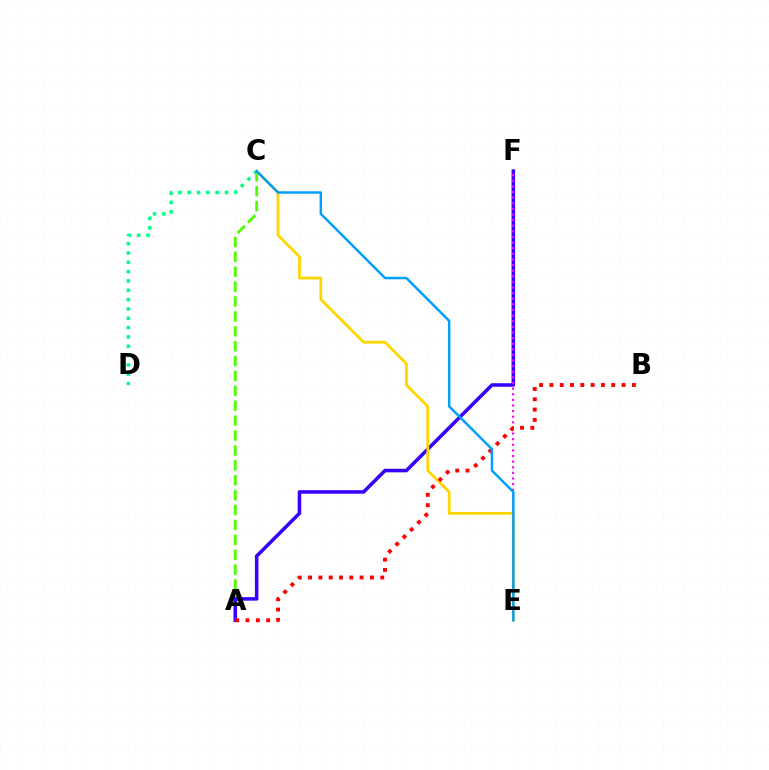{('A', 'C'): [{'color': '#4fff00', 'line_style': 'dashed', 'thickness': 2.02}], ('A', 'F'): [{'color': '#3700ff', 'line_style': 'solid', 'thickness': 2.56}], ('E', 'F'): [{'color': '#ff00ed', 'line_style': 'dotted', 'thickness': 1.53}], ('C', 'D'): [{'color': '#00ff86', 'line_style': 'dotted', 'thickness': 2.53}], ('C', 'E'): [{'color': '#ffd500', 'line_style': 'solid', 'thickness': 1.99}, {'color': '#009eff', 'line_style': 'solid', 'thickness': 1.78}], ('A', 'B'): [{'color': '#ff0000', 'line_style': 'dotted', 'thickness': 2.8}]}